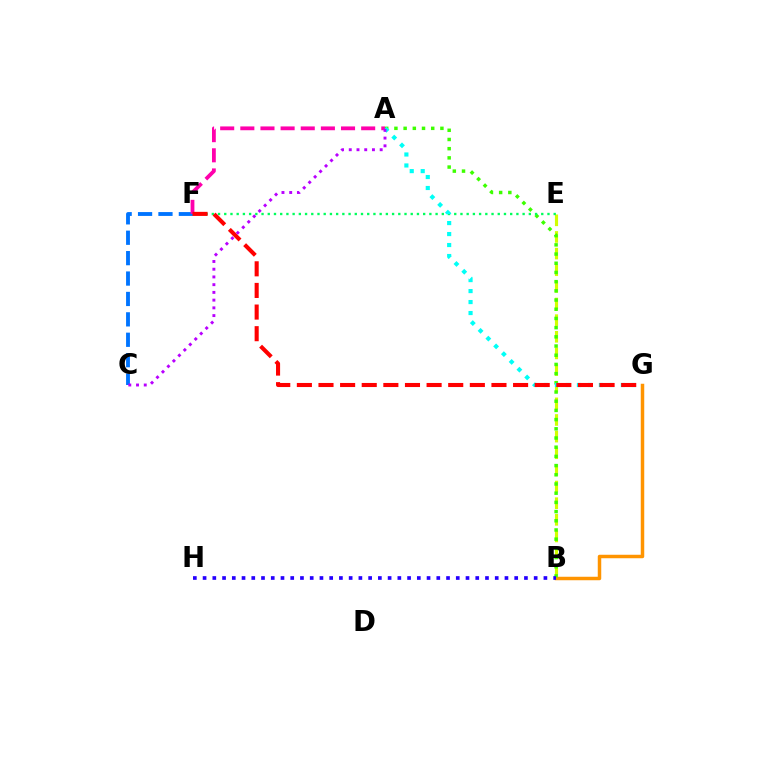{('B', 'E'): [{'color': '#d1ff00', 'line_style': 'dashed', 'thickness': 2.26}], ('C', 'F'): [{'color': '#0074ff', 'line_style': 'dashed', 'thickness': 2.77}], ('A', 'F'): [{'color': '#ff00ac', 'line_style': 'dashed', 'thickness': 2.74}], ('B', 'G'): [{'color': '#ff9400', 'line_style': 'solid', 'thickness': 2.51}], ('A', 'B'): [{'color': '#3dff00', 'line_style': 'dotted', 'thickness': 2.5}], ('E', 'F'): [{'color': '#00ff5c', 'line_style': 'dotted', 'thickness': 1.69}], ('A', 'G'): [{'color': '#00fff6', 'line_style': 'dotted', 'thickness': 2.98}], ('B', 'H'): [{'color': '#2500ff', 'line_style': 'dotted', 'thickness': 2.65}], ('F', 'G'): [{'color': '#ff0000', 'line_style': 'dashed', 'thickness': 2.94}], ('A', 'C'): [{'color': '#b900ff', 'line_style': 'dotted', 'thickness': 2.1}]}